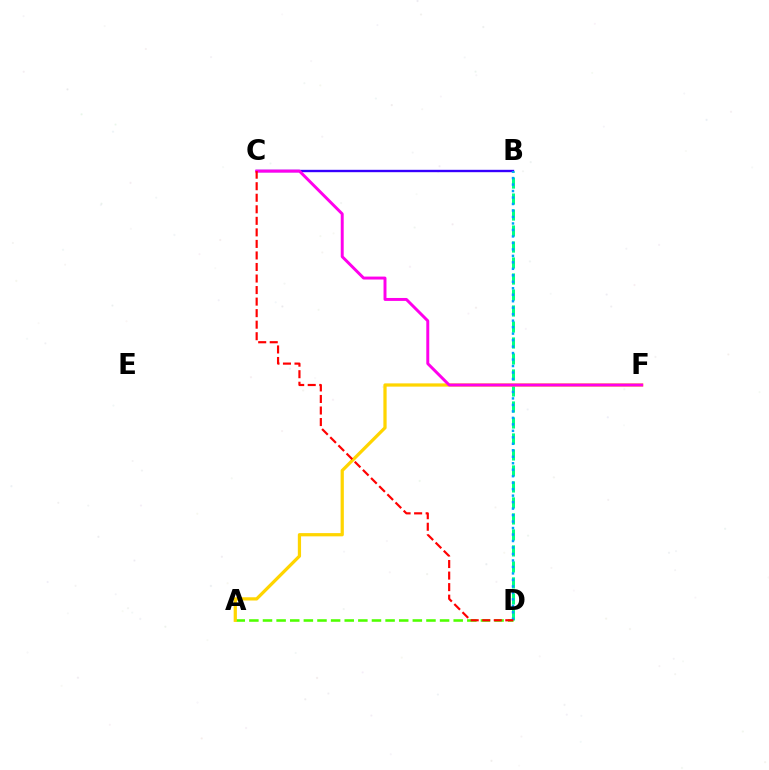{('B', 'D'): [{'color': '#00ff86', 'line_style': 'dashed', 'thickness': 2.17}, {'color': '#009eff', 'line_style': 'dotted', 'thickness': 1.76}], ('B', 'C'): [{'color': '#3700ff', 'line_style': 'solid', 'thickness': 1.71}], ('A', 'D'): [{'color': '#4fff00', 'line_style': 'dashed', 'thickness': 1.85}], ('A', 'F'): [{'color': '#ffd500', 'line_style': 'solid', 'thickness': 2.33}], ('C', 'F'): [{'color': '#ff00ed', 'line_style': 'solid', 'thickness': 2.12}], ('C', 'D'): [{'color': '#ff0000', 'line_style': 'dashed', 'thickness': 1.57}]}